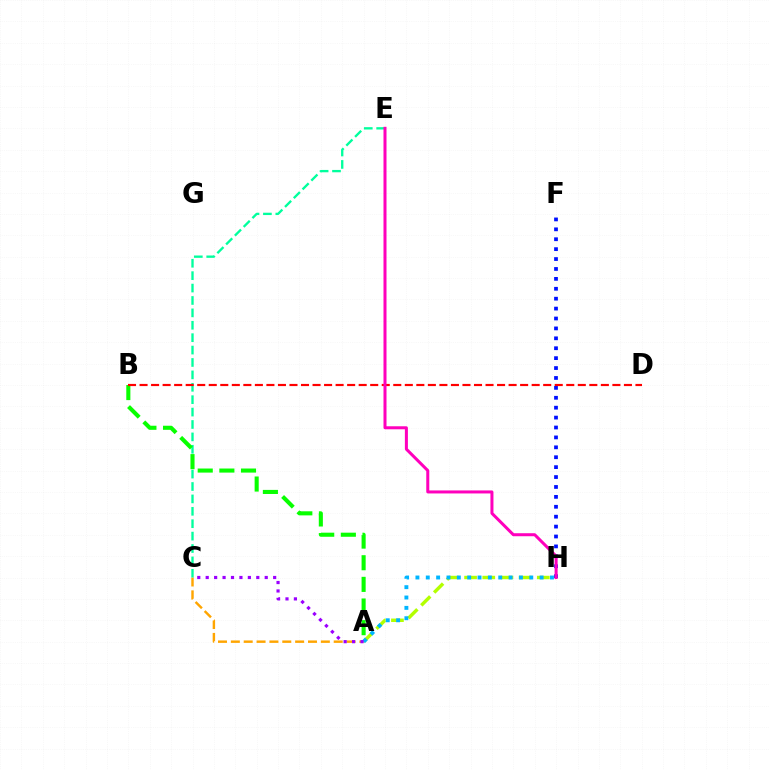{('A', 'H'): [{'color': '#b3ff00', 'line_style': 'dashed', 'thickness': 2.47}, {'color': '#00b5ff', 'line_style': 'dotted', 'thickness': 2.81}], ('F', 'H'): [{'color': '#0010ff', 'line_style': 'dotted', 'thickness': 2.69}], ('A', 'C'): [{'color': '#ffa500', 'line_style': 'dashed', 'thickness': 1.75}, {'color': '#9b00ff', 'line_style': 'dotted', 'thickness': 2.29}], ('C', 'E'): [{'color': '#00ff9d', 'line_style': 'dashed', 'thickness': 1.68}], ('A', 'B'): [{'color': '#08ff00', 'line_style': 'dashed', 'thickness': 2.94}], ('B', 'D'): [{'color': '#ff0000', 'line_style': 'dashed', 'thickness': 1.57}], ('E', 'H'): [{'color': '#ff00bd', 'line_style': 'solid', 'thickness': 2.17}]}